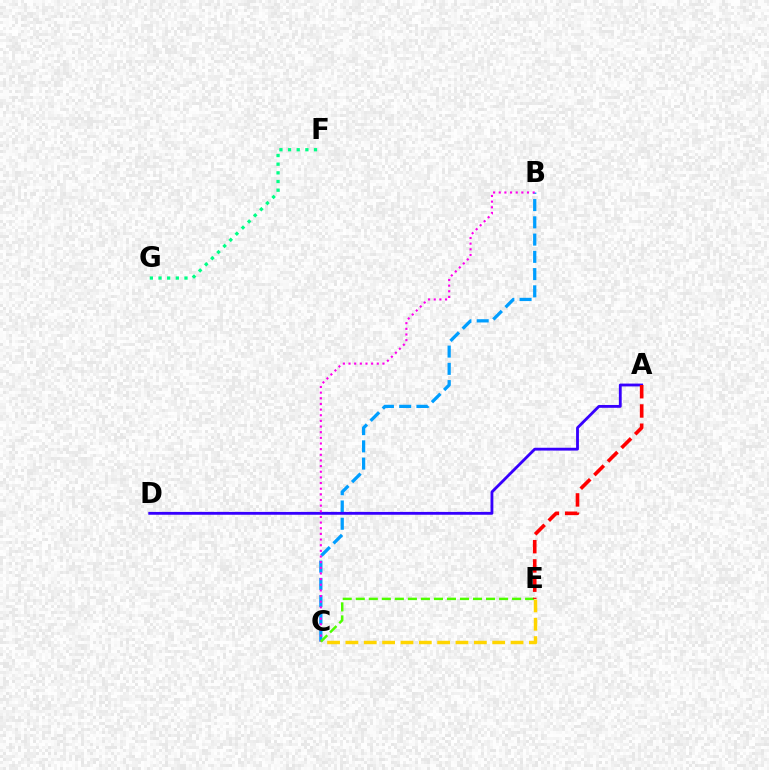{('B', 'C'): [{'color': '#009eff', 'line_style': 'dashed', 'thickness': 2.34}, {'color': '#ff00ed', 'line_style': 'dotted', 'thickness': 1.54}], ('A', 'D'): [{'color': '#3700ff', 'line_style': 'solid', 'thickness': 2.04}], ('F', 'G'): [{'color': '#00ff86', 'line_style': 'dotted', 'thickness': 2.35}], ('C', 'E'): [{'color': '#4fff00', 'line_style': 'dashed', 'thickness': 1.77}, {'color': '#ffd500', 'line_style': 'dashed', 'thickness': 2.49}], ('A', 'E'): [{'color': '#ff0000', 'line_style': 'dashed', 'thickness': 2.62}]}